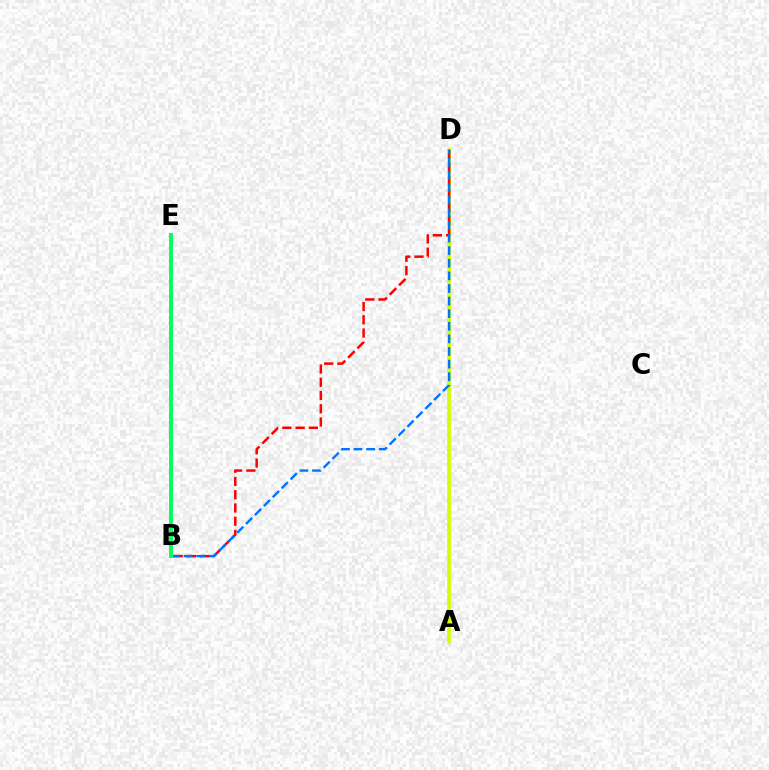{('A', 'D'): [{'color': '#d1ff00', 'line_style': 'solid', 'thickness': 2.65}], ('B', 'D'): [{'color': '#ff0000', 'line_style': 'dashed', 'thickness': 1.8}, {'color': '#0074ff', 'line_style': 'dashed', 'thickness': 1.71}], ('B', 'E'): [{'color': '#b900ff', 'line_style': 'dotted', 'thickness': 1.58}, {'color': '#00ff5c', 'line_style': 'solid', 'thickness': 2.79}]}